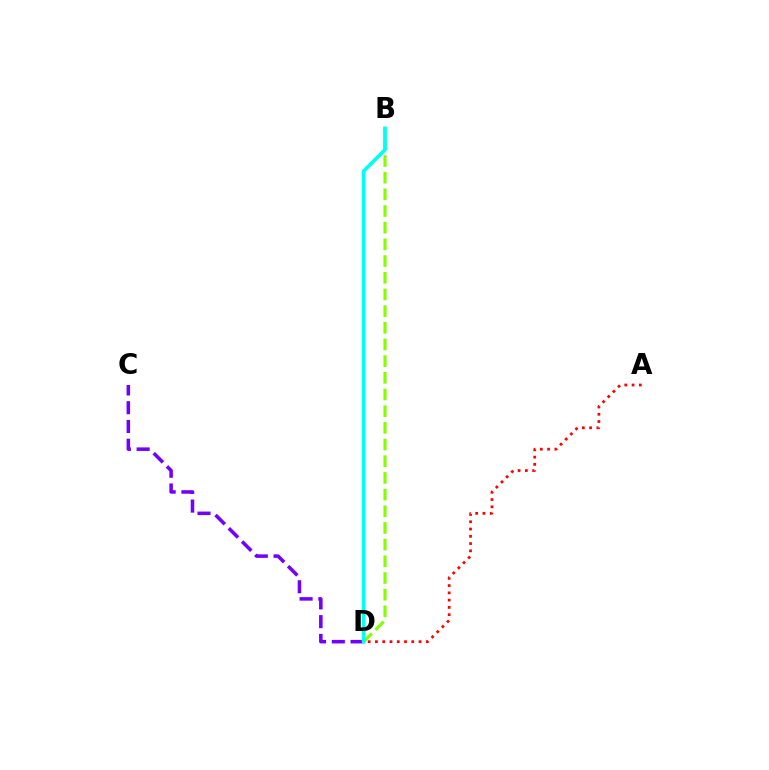{('A', 'D'): [{'color': '#ff0000', 'line_style': 'dotted', 'thickness': 1.97}], ('B', 'D'): [{'color': '#84ff00', 'line_style': 'dashed', 'thickness': 2.27}, {'color': '#00fff6', 'line_style': 'solid', 'thickness': 2.64}], ('C', 'D'): [{'color': '#7200ff', 'line_style': 'dashed', 'thickness': 2.55}]}